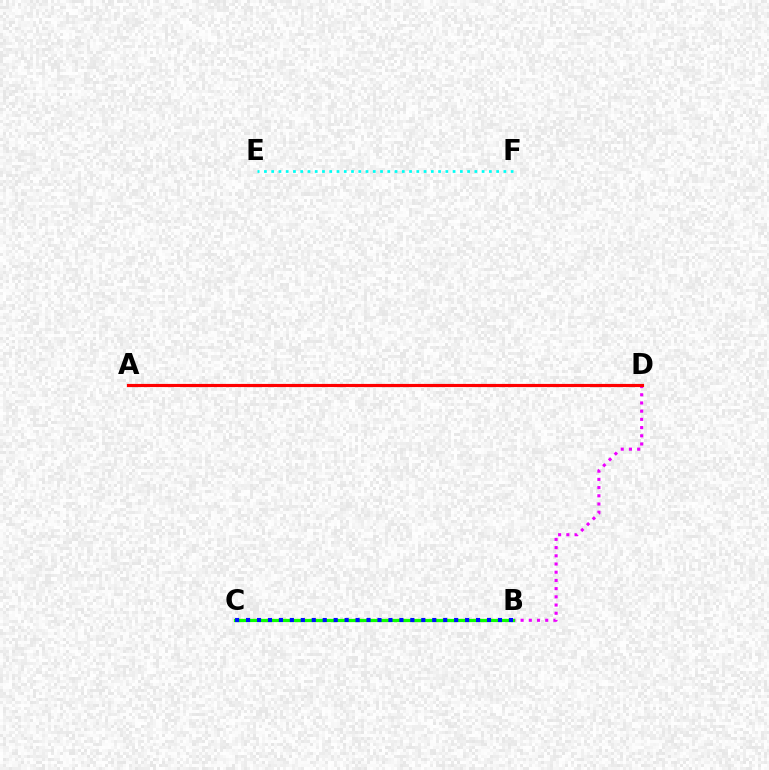{('B', 'C'): [{'color': '#fcf500', 'line_style': 'dotted', 'thickness': 1.71}, {'color': '#08ff00', 'line_style': 'solid', 'thickness': 2.32}, {'color': '#0010ff', 'line_style': 'dotted', 'thickness': 2.98}], ('B', 'D'): [{'color': '#ee00ff', 'line_style': 'dotted', 'thickness': 2.23}], ('A', 'D'): [{'color': '#ff0000', 'line_style': 'solid', 'thickness': 2.27}], ('E', 'F'): [{'color': '#00fff6', 'line_style': 'dotted', 'thickness': 1.97}]}